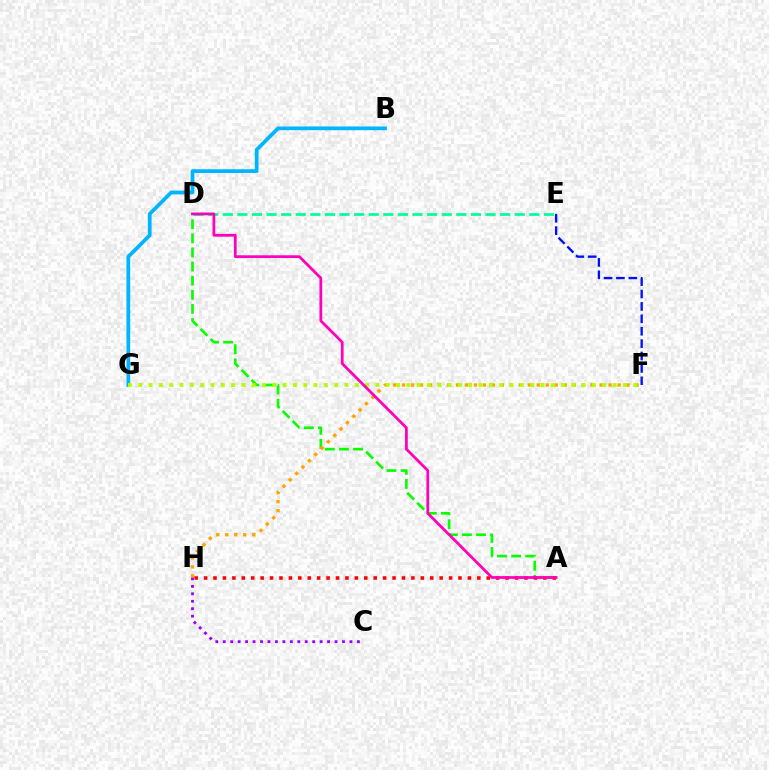{('A', 'D'): [{'color': '#08ff00', 'line_style': 'dashed', 'thickness': 1.92}, {'color': '#ff00bd', 'line_style': 'solid', 'thickness': 2.0}], ('F', 'H'): [{'color': '#ffa500', 'line_style': 'dotted', 'thickness': 2.44}], ('B', 'G'): [{'color': '#00b5ff', 'line_style': 'solid', 'thickness': 2.69}], ('F', 'G'): [{'color': '#b3ff00', 'line_style': 'dotted', 'thickness': 2.8}], ('E', 'F'): [{'color': '#0010ff', 'line_style': 'dashed', 'thickness': 1.68}], ('A', 'H'): [{'color': '#ff0000', 'line_style': 'dotted', 'thickness': 2.56}], ('C', 'H'): [{'color': '#9b00ff', 'line_style': 'dotted', 'thickness': 2.02}], ('D', 'E'): [{'color': '#00ff9d', 'line_style': 'dashed', 'thickness': 1.98}]}